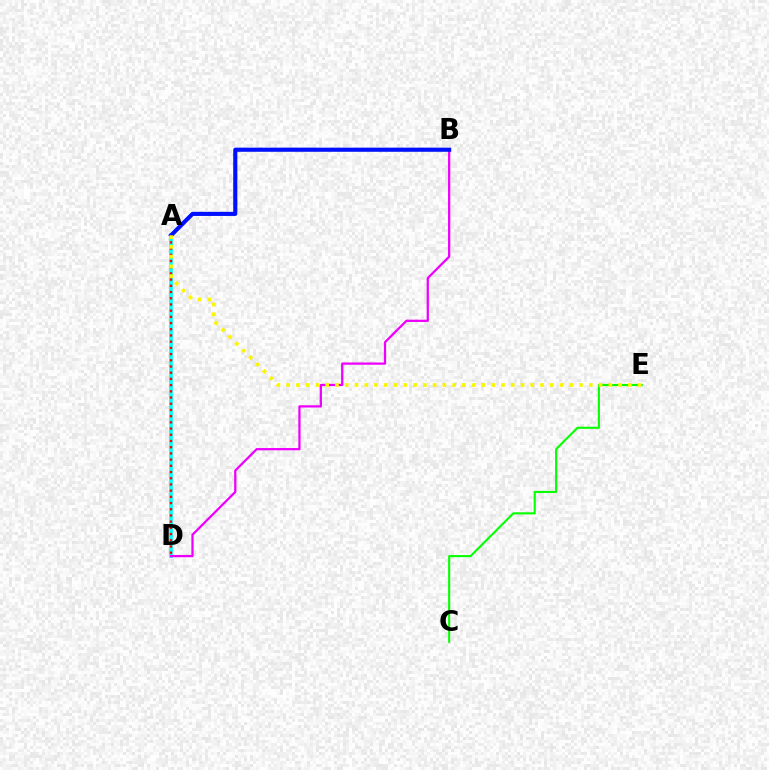{('C', 'E'): [{'color': '#08ff00', 'line_style': 'solid', 'thickness': 1.52}], ('A', 'D'): [{'color': '#00fff6', 'line_style': 'solid', 'thickness': 2.64}, {'color': '#ff0000', 'line_style': 'dotted', 'thickness': 1.69}], ('B', 'D'): [{'color': '#ee00ff', 'line_style': 'solid', 'thickness': 1.62}], ('A', 'B'): [{'color': '#0010ff', 'line_style': 'solid', 'thickness': 2.97}], ('A', 'E'): [{'color': '#fcf500', 'line_style': 'dotted', 'thickness': 2.65}]}